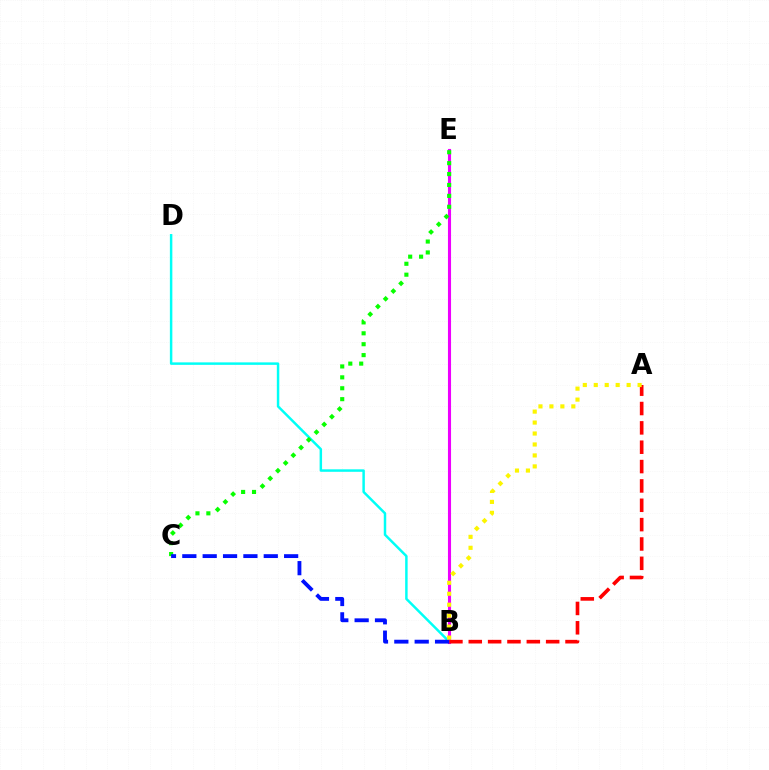{('B', 'D'): [{'color': '#00fff6', 'line_style': 'solid', 'thickness': 1.78}], ('B', 'E'): [{'color': '#ee00ff', 'line_style': 'solid', 'thickness': 2.23}], ('C', 'E'): [{'color': '#08ff00', 'line_style': 'dotted', 'thickness': 2.96}], ('A', 'B'): [{'color': '#ff0000', 'line_style': 'dashed', 'thickness': 2.63}, {'color': '#fcf500', 'line_style': 'dotted', 'thickness': 2.98}], ('B', 'C'): [{'color': '#0010ff', 'line_style': 'dashed', 'thickness': 2.77}]}